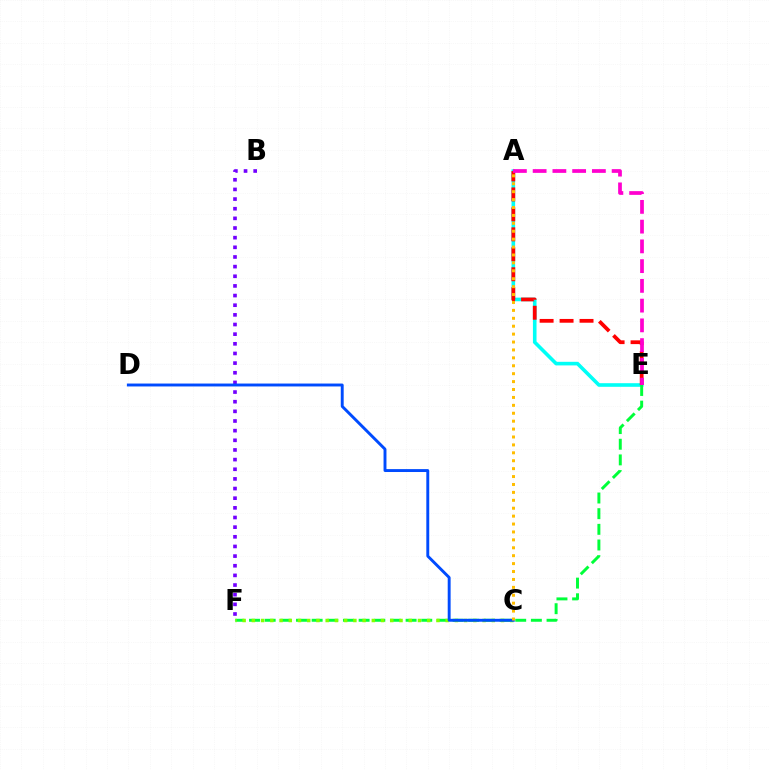{('B', 'F'): [{'color': '#7200ff', 'line_style': 'dotted', 'thickness': 2.62}], ('A', 'E'): [{'color': '#00fff6', 'line_style': 'solid', 'thickness': 2.59}, {'color': '#ff0000', 'line_style': 'dashed', 'thickness': 2.71}, {'color': '#ff00cf', 'line_style': 'dashed', 'thickness': 2.68}], ('E', 'F'): [{'color': '#00ff39', 'line_style': 'dashed', 'thickness': 2.13}], ('C', 'F'): [{'color': '#84ff00', 'line_style': 'dotted', 'thickness': 2.51}], ('C', 'D'): [{'color': '#004bff', 'line_style': 'solid', 'thickness': 2.1}], ('A', 'C'): [{'color': '#ffbd00', 'line_style': 'dotted', 'thickness': 2.15}]}